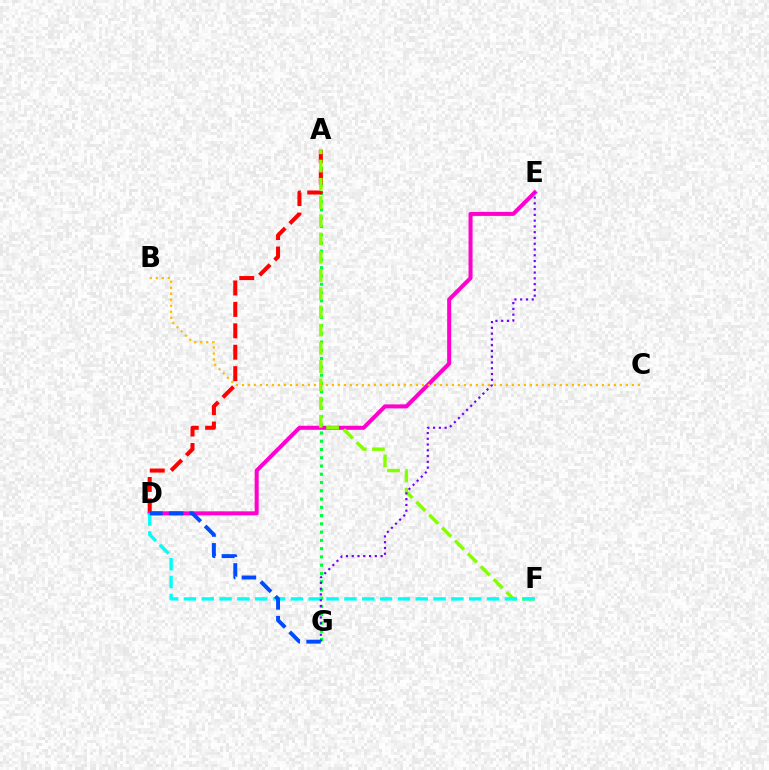{('A', 'G'): [{'color': '#00ff39', 'line_style': 'dotted', 'thickness': 2.24}], ('A', 'D'): [{'color': '#ff0000', 'line_style': 'dashed', 'thickness': 2.91}], ('D', 'E'): [{'color': '#ff00cf', 'line_style': 'solid', 'thickness': 2.9}], ('A', 'F'): [{'color': '#84ff00', 'line_style': 'dashed', 'thickness': 2.48}], ('D', 'F'): [{'color': '#00fff6', 'line_style': 'dashed', 'thickness': 2.42}], ('B', 'C'): [{'color': '#ffbd00', 'line_style': 'dotted', 'thickness': 1.63}], ('E', 'G'): [{'color': '#7200ff', 'line_style': 'dotted', 'thickness': 1.57}], ('D', 'G'): [{'color': '#004bff', 'line_style': 'dashed', 'thickness': 2.82}]}